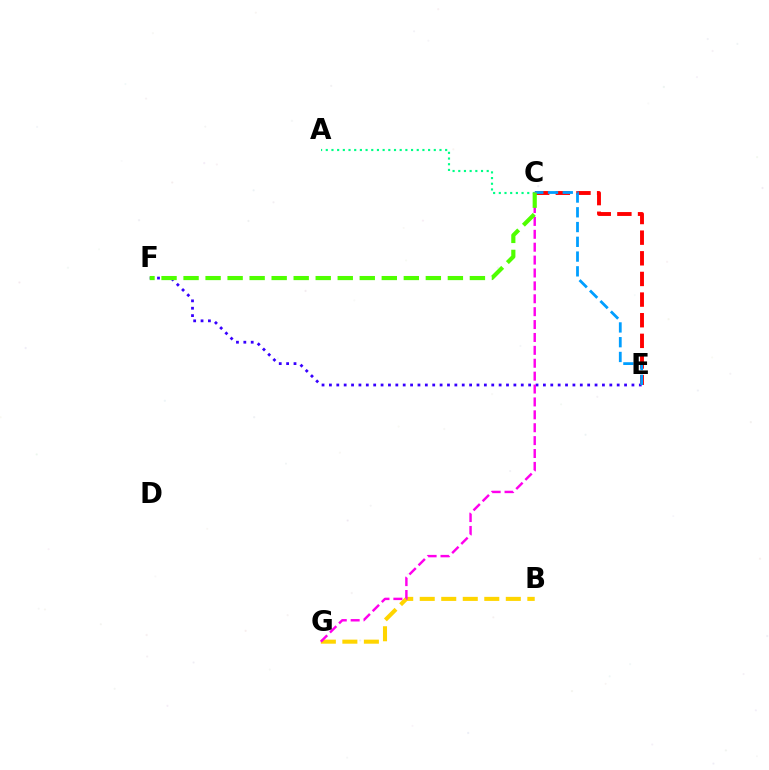{('E', 'F'): [{'color': '#3700ff', 'line_style': 'dotted', 'thickness': 2.0}], ('C', 'E'): [{'color': '#ff0000', 'line_style': 'dashed', 'thickness': 2.8}, {'color': '#009eff', 'line_style': 'dashed', 'thickness': 2.01}], ('B', 'G'): [{'color': '#ffd500', 'line_style': 'dashed', 'thickness': 2.92}], ('A', 'C'): [{'color': '#00ff86', 'line_style': 'dotted', 'thickness': 1.54}], ('C', 'G'): [{'color': '#ff00ed', 'line_style': 'dashed', 'thickness': 1.75}], ('C', 'F'): [{'color': '#4fff00', 'line_style': 'dashed', 'thickness': 2.99}]}